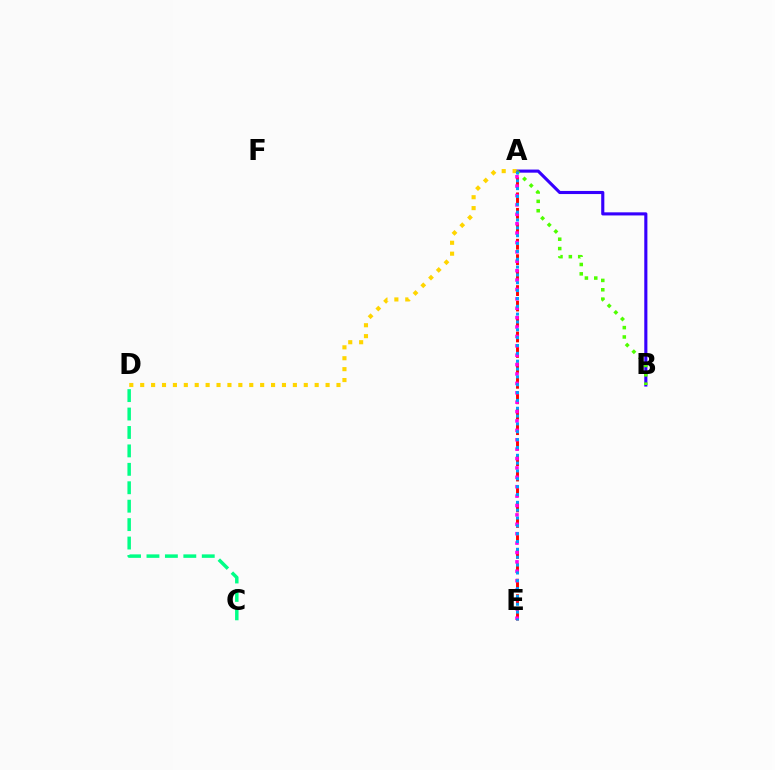{('A', 'B'): [{'color': '#3700ff', 'line_style': 'solid', 'thickness': 2.24}, {'color': '#4fff00', 'line_style': 'dotted', 'thickness': 2.54}], ('A', 'D'): [{'color': '#ffd500', 'line_style': 'dotted', 'thickness': 2.96}], ('A', 'E'): [{'color': '#ff0000', 'line_style': 'dashed', 'thickness': 2.1}, {'color': '#ff00ed', 'line_style': 'dotted', 'thickness': 2.55}, {'color': '#009eff', 'line_style': 'dotted', 'thickness': 2.13}], ('C', 'D'): [{'color': '#00ff86', 'line_style': 'dashed', 'thickness': 2.5}]}